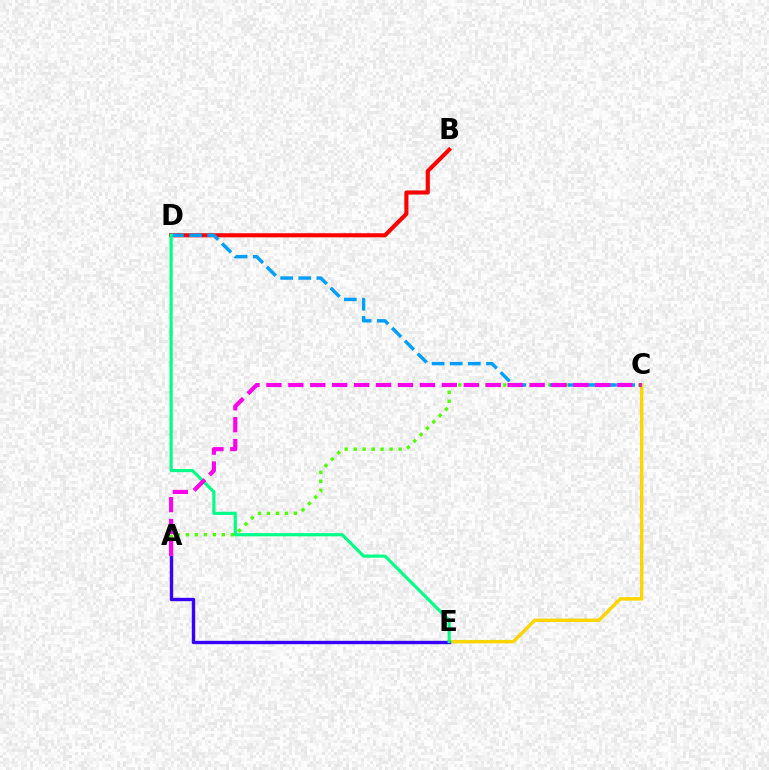{('C', 'E'): [{'color': '#ffd500', 'line_style': 'solid', 'thickness': 2.48}], ('A', 'C'): [{'color': '#4fff00', 'line_style': 'dotted', 'thickness': 2.44}, {'color': '#ff00ed', 'line_style': 'dashed', 'thickness': 2.98}], ('A', 'E'): [{'color': '#3700ff', 'line_style': 'solid', 'thickness': 2.43}], ('B', 'D'): [{'color': '#ff0000', 'line_style': 'solid', 'thickness': 2.96}], ('C', 'D'): [{'color': '#009eff', 'line_style': 'dashed', 'thickness': 2.46}], ('D', 'E'): [{'color': '#00ff86', 'line_style': 'solid', 'thickness': 2.27}]}